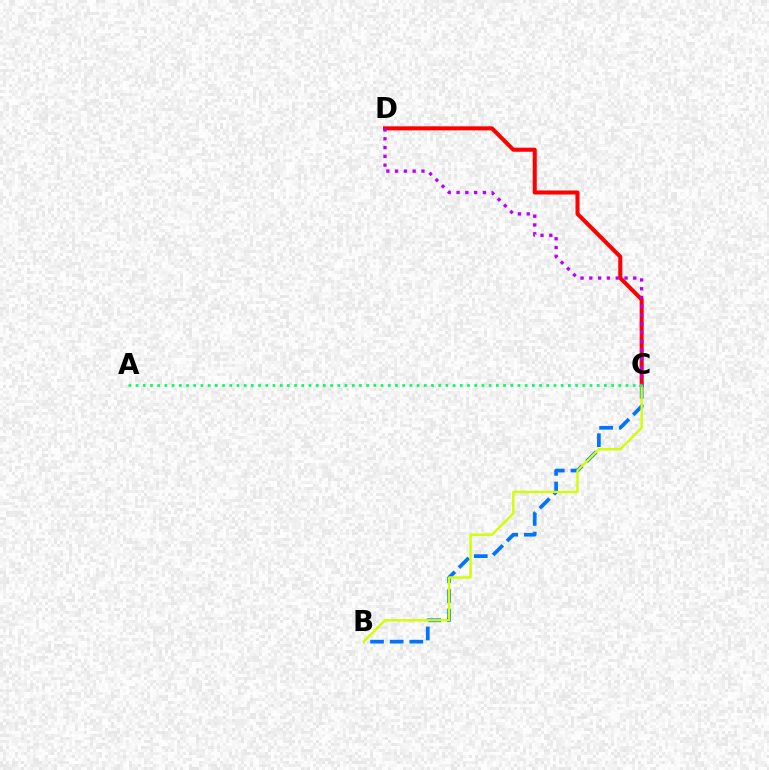{('C', 'D'): [{'color': '#ff0000', 'line_style': 'solid', 'thickness': 2.92}, {'color': '#b900ff', 'line_style': 'dotted', 'thickness': 2.39}], ('B', 'C'): [{'color': '#0074ff', 'line_style': 'dashed', 'thickness': 2.67}, {'color': '#d1ff00', 'line_style': 'solid', 'thickness': 1.71}], ('A', 'C'): [{'color': '#00ff5c', 'line_style': 'dotted', 'thickness': 1.96}]}